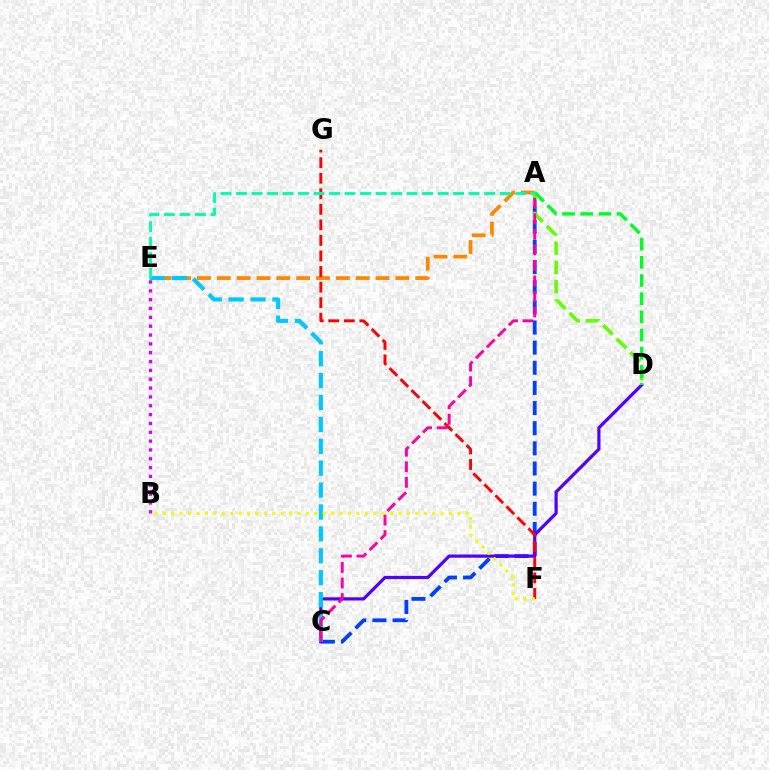{('A', 'E'): [{'color': '#ff8800', 'line_style': 'dashed', 'thickness': 2.7}, {'color': '#00ffaf', 'line_style': 'dashed', 'thickness': 2.11}], ('A', 'C'): [{'color': '#003fff', 'line_style': 'dashed', 'thickness': 2.74}, {'color': '#ff00a0', 'line_style': 'dashed', 'thickness': 2.11}], ('C', 'D'): [{'color': '#4f00ff', 'line_style': 'solid', 'thickness': 2.3}], ('F', 'G'): [{'color': '#ff0000', 'line_style': 'dashed', 'thickness': 2.11}], ('C', 'E'): [{'color': '#00c7ff', 'line_style': 'dashed', 'thickness': 2.98}], ('A', 'D'): [{'color': '#66ff00', 'line_style': 'dashed', 'thickness': 2.62}, {'color': '#00ff27', 'line_style': 'dashed', 'thickness': 2.47}], ('B', 'E'): [{'color': '#d600ff', 'line_style': 'dotted', 'thickness': 2.4}], ('B', 'F'): [{'color': '#eeff00', 'line_style': 'dotted', 'thickness': 2.29}]}